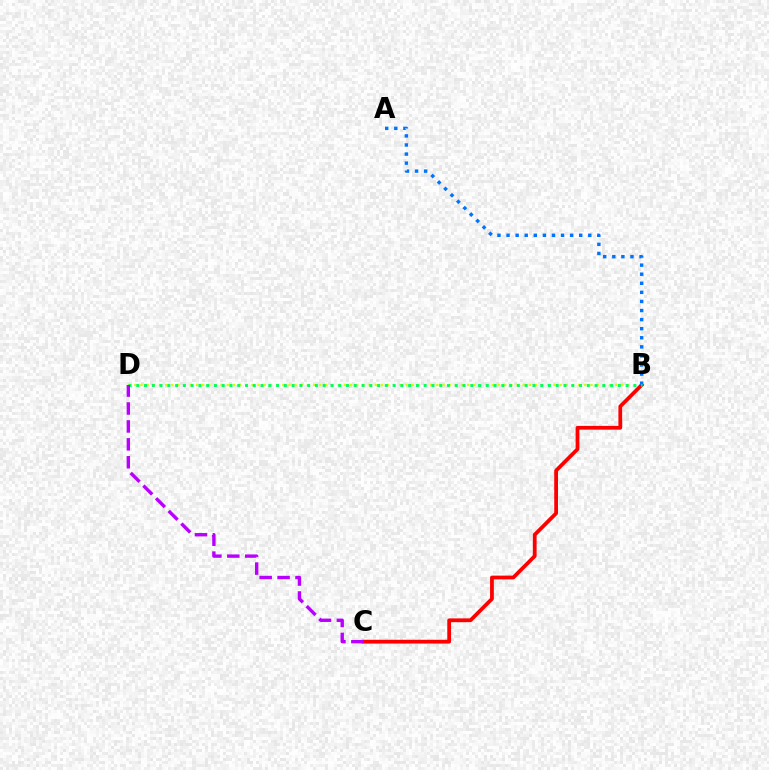{('B', 'D'): [{'color': '#d1ff00', 'line_style': 'dotted', 'thickness': 1.67}, {'color': '#00ff5c', 'line_style': 'dotted', 'thickness': 2.11}], ('B', 'C'): [{'color': '#ff0000', 'line_style': 'solid', 'thickness': 2.72}], ('A', 'B'): [{'color': '#0074ff', 'line_style': 'dotted', 'thickness': 2.47}], ('C', 'D'): [{'color': '#b900ff', 'line_style': 'dashed', 'thickness': 2.43}]}